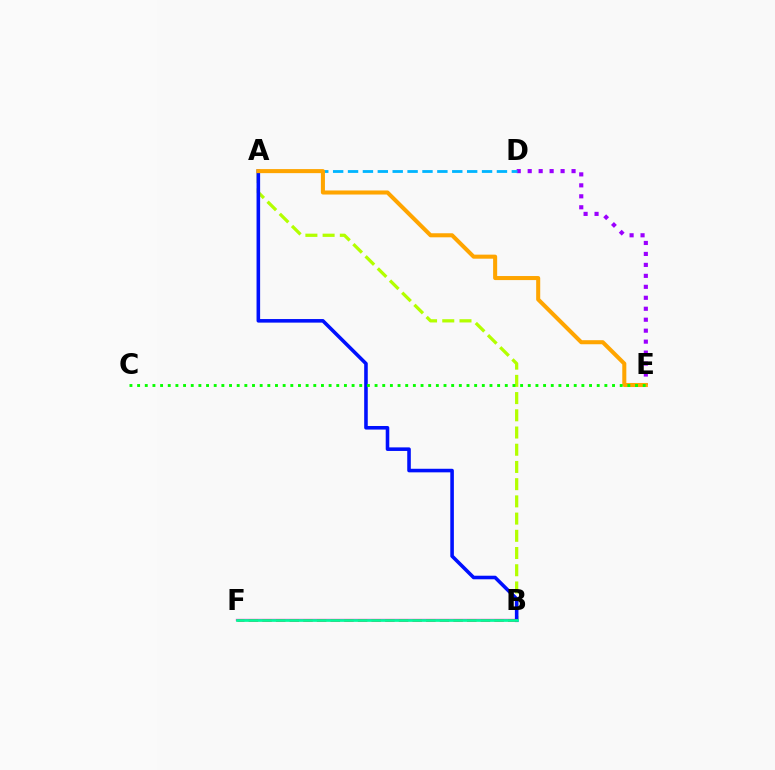{('A', 'B'): [{'color': '#b3ff00', 'line_style': 'dashed', 'thickness': 2.34}, {'color': '#0010ff', 'line_style': 'solid', 'thickness': 2.57}], ('B', 'F'): [{'color': '#ff00bd', 'line_style': 'solid', 'thickness': 1.64}, {'color': '#ff0000', 'line_style': 'dashed', 'thickness': 1.85}, {'color': '#00ff9d', 'line_style': 'solid', 'thickness': 1.94}], ('D', 'E'): [{'color': '#9b00ff', 'line_style': 'dotted', 'thickness': 2.98}], ('A', 'D'): [{'color': '#00b5ff', 'line_style': 'dashed', 'thickness': 2.02}], ('A', 'E'): [{'color': '#ffa500', 'line_style': 'solid', 'thickness': 2.92}], ('C', 'E'): [{'color': '#08ff00', 'line_style': 'dotted', 'thickness': 2.08}]}